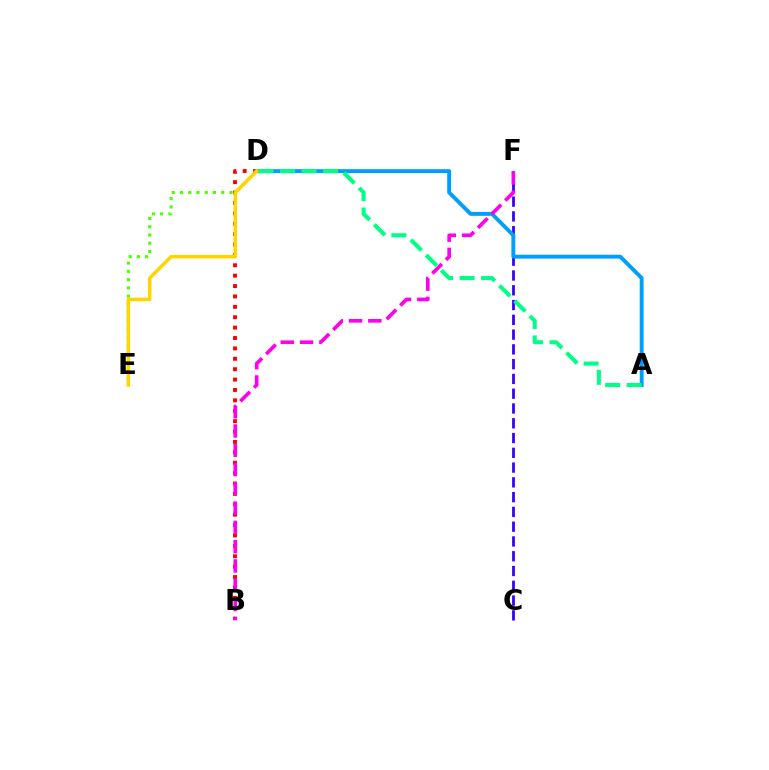{('B', 'D'): [{'color': '#ff0000', 'line_style': 'dotted', 'thickness': 2.82}], ('D', 'E'): [{'color': '#4fff00', 'line_style': 'dotted', 'thickness': 2.24}, {'color': '#ffd500', 'line_style': 'solid', 'thickness': 2.52}], ('C', 'F'): [{'color': '#3700ff', 'line_style': 'dashed', 'thickness': 2.01}], ('A', 'D'): [{'color': '#009eff', 'line_style': 'solid', 'thickness': 2.79}, {'color': '#00ff86', 'line_style': 'dashed', 'thickness': 2.92}], ('B', 'F'): [{'color': '#ff00ed', 'line_style': 'dashed', 'thickness': 2.62}]}